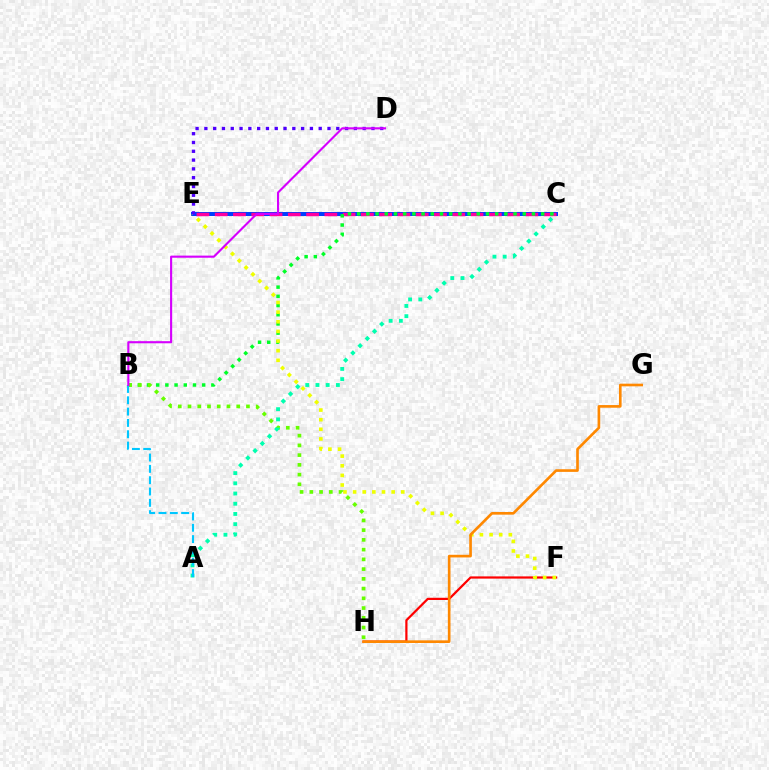{('C', 'E'): [{'color': '#003fff', 'line_style': 'solid', 'thickness': 2.88}, {'color': '#ff00a0', 'line_style': 'dashed', 'thickness': 2.48}], ('F', 'H'): [{'color': '#ff0000', 'line_style': 'solid', 'thickness': 1.6}], ('B', 'C'): [{'color': '#00ff27', 'line_style': 'dotted', 'thickness': 2.5}], ('E', 'F'): [{'color': '#eeff00', 'line_style': 'dotted', 'thickness': 2.62}], ('D', 'E'): [{'color': '#4f00ff', 'line_style': 'dotted', 'thickness': 2.39}], ('B', 'H'): [{'color': '#66ff00', 'line_style': 'dotted', 'thickness': 2.65}], ('A', 'C'): [{'color': '#00ffaf', 'line_style': 'dotted', 'thickness': 2.77}], ('A', 'B'): [{'color': '#00c7ff', 'line_style': 'dashed', 'thickness': 1.54}], ('G', 'H'): [{'color': '#ff8800', 'line_style': 'solid', 'thickness': 1.91}], ('B', 'D'): [{'color': '#d600ff', 'line_style': 'solid', 'thickness': 1.52}]}